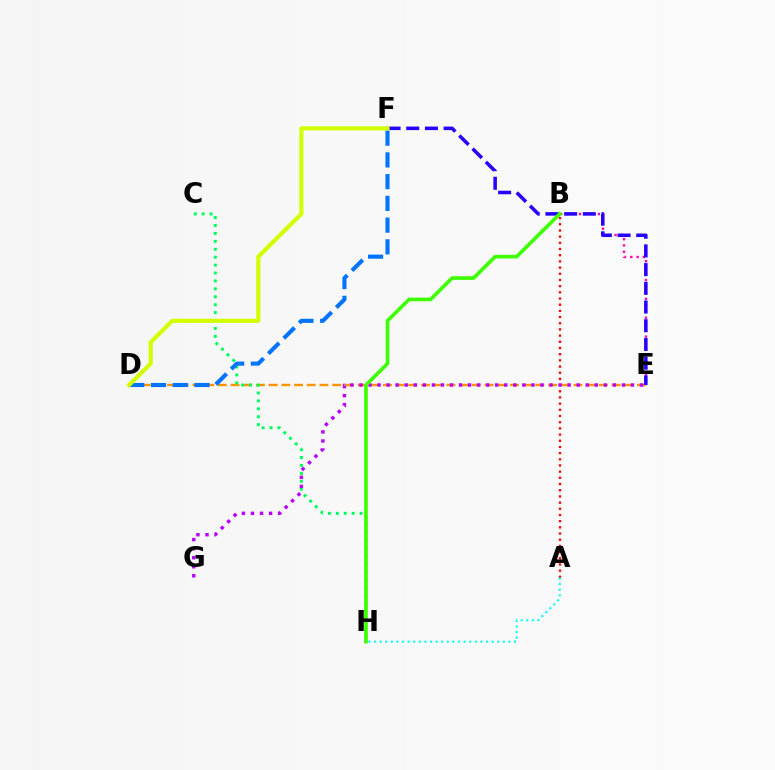{('D', 'E'): [{'color': '#ff9400', 'line_style': 'dashed', 'thickness': 1.73}], ('B', 'E'): [{'color': '#ff00ac', 'line_style': 'dotted', 'thickness': 1.71}], ('A', 'B'): [{'color': '#ff0000', 'line_style': 'dotted', 'thickness': 1.68}], ('C', 'H'): [{'color': '#00ff5c', 'line_style': 'dotted', 'thickness': 2.15}], ('D', 'F'): [{'color': '#0074ff', 'line_style': 'dashed', 'thickness': 2.95}, {'color': '#d1ff00', 'line_style': 'solid', 'thickness': 2.98}], ('A', 'H'): [{'color': '#00fff6', 'line_style': 'dotted', 'thickness': 1.52}], ('E', 'G'): [{'color': '#b900ff', 'line_style': 'dotted', 'thickness': 2.46}], ('E', 'F'): [{'color': '#2500ff', 'line_style': 'dashed', 'thickness': 2.54}], ('B', 'H'): [{'color': '#3dff00', 'line_style': 'solid', 'thickness': 2.62}]}